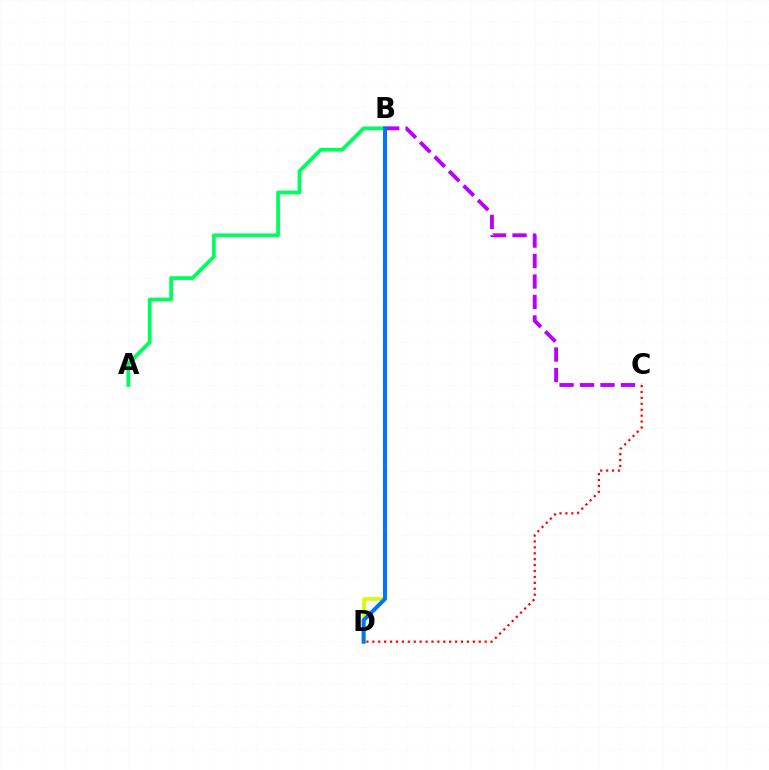{('B', 'C'): [{'color': '#b900ff', 'line_style': 'dashed', 'thickness': 2.78}], ('A', 'B'): [{'color': '#00ff5c', 'line_style': 'solid', 'thickness': 2.7}], ('B', 'D'): [{'color': '#d1ff00', 'line_style': 'solid', 'thickness': 2.62}, {'color': '#0074ff', 'line_style': 'solid', 'thickness': 2.86}], ('C', 'D'): [{'color': '#ff0000', 'line_style': 'dotted', 'thickness': 1.61}]}